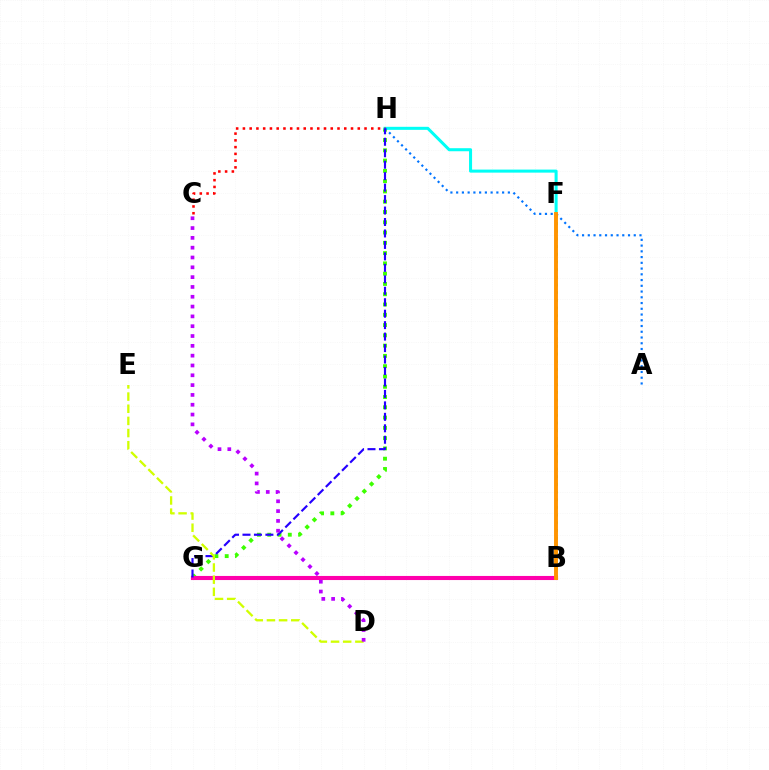{('G', 'H'): [{'color': '#3dff00', 'line_style': 'dotted', 'thickness': 2.79}, {'color': '#2500ff', 'line_style': 'dashed', 'thickness': 1.56}], ('F', 'H'): [{'color': '#00fff6', 'line_style': 'solid', 'thickness': 2.19}], ('B', 'G'): [{'color': '#ff00ac', 'line_style': 'solid', 'thickness': 2.95}], ('C', 'H'): [{'color': '#ff0000', 'line_style': 'dotted', 'thickness': 1.84}], ('B', 'F'): [{'color': '#00ff5c', 'line_style': 'dotted', 'thickness': 2.08}, {'color': '#ff9400', 'line_style': 'solid', 'thickness': 2.82}], ('A', 'H'): [{'color': '#0074ff', 'line_style': 'dotted', 'thickness': 1.56}], ('D', 'E'): [{'color': '#d1ff00', 'line_style': 'dashed', 'thickness': 1.65}], ('C', 'D'): [{'color': '#b900ff', 'line_style': 'dotted', 'thickness': 2.67}]}